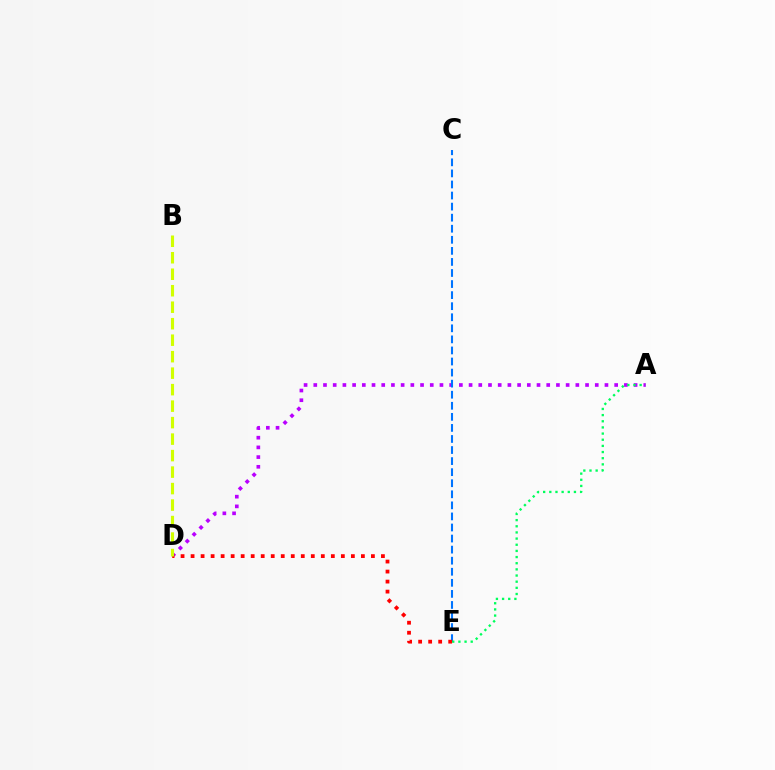{('A', 'D'): [{'color': '#b900ff', 'line_style': 'dotted', 'thickness': 2.64}], ('C', 'E'): [{'color': '#0074ff', 'line_style': 'dashed', 'thickness': 1.5}], ('A', 'E'): [{'color': '#00ff5c', 'line_style': 'dotted', 'thickness': 1.67}], ('D', 'E'): [{'color': '#ff0000', 'line_style': 'dotted', 'thickness': 2.72}], ('B', 'D'): [{'color': '#d1ff00', 'line_style': 'dashed', 'thickness': 2.24}]}